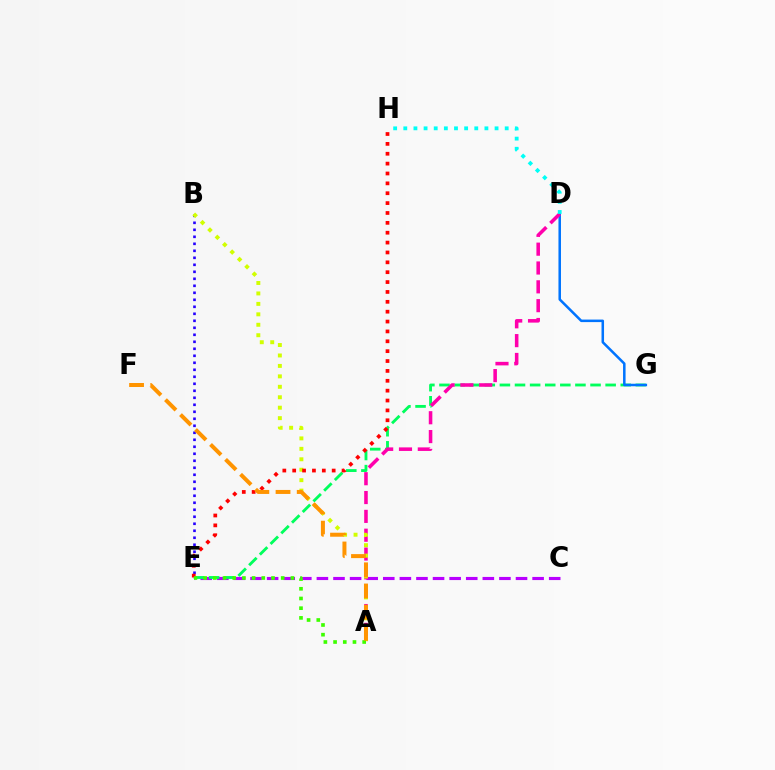{('C', 'E'): [{'color': '#b900ff', 'line_style': 'dashed', 'thickness': 2.25}], ('E', 'G'): [{'color': '#00ff5c', 'line_style': 'dashed', 'thickness': 2.05}], ('D', 'G'): [{'color': '#0074ff', 'line_style': 'solid', 'thickness': 1.82}], ('A', 'D'): [{'color': '#ff00ac', 'line_style': 'dashed', 'thickness': 2.56}], ('B', 'E'): [{'color': '#2500ff', 'line_style': 'dotted', 'thickness': 1.9}], ('A', 'B'): [{'color': '#d1ff00', 'line_style': 'dotted', 'thickness': 2.84}], ('D', 'H'): [{'color': '#00fff6', 'line_style': 'dotted', 'thickness': 2.75}], ('E', 'H'): [{'color': '#ff0000', 'line_style': 'dotted', 'thickness': 2.68}], ('A', 'E'): [{'color': '#3dff00', 'line_style': 'dotted', 'thickness': 2.64}], ('A', 'F'): [{'color': '#ff9400', 'line_style': 'dashed', 'thickness': 2.88}]}